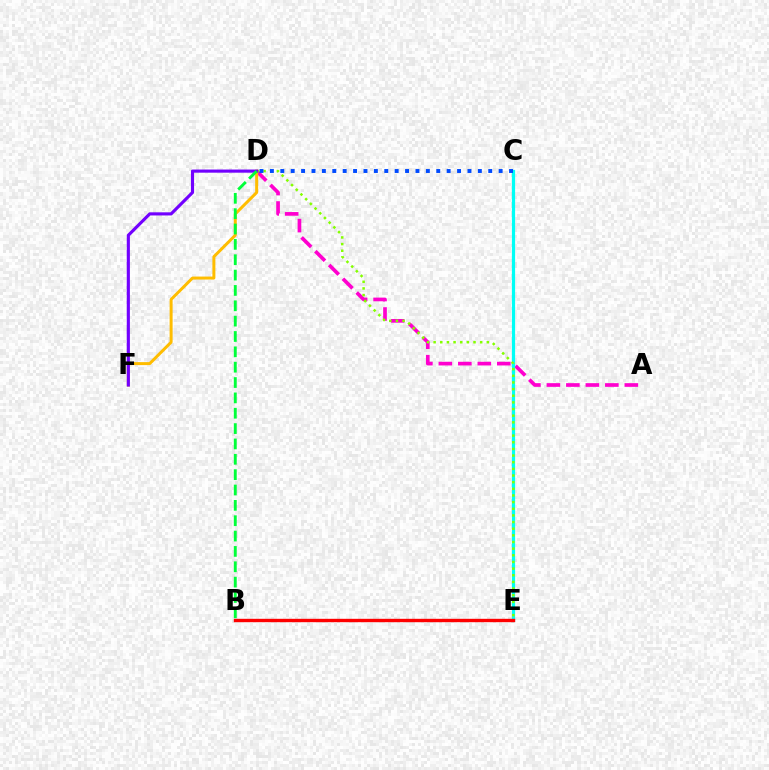{('A', 'D'): [{'color': '#ff00cf', 'line_style': 'dashed', 'thickness': 2.65}], ('C', 'E'): [{'color': '#00fff6', 'line_style': 'solid', 'thickness': 2.31}], ('D', 'E'): [{'color': '#84ff00', 'line_style': 'dotted', 'thickness': 1.81}], ('C', 'D'): [{'color': '#004bff', 'line_style': 'dotted', 'thickness': 2.83}], ('B', 'E'): [{'color': '#ff0000', 'line_style': 'solid', 'thickness': 2.43}], ('D', 'F'): [{'color': '#ffbd00', 'line_style': 'solid', 'thickness': 2.15}, {'color': '#7200ff', 'line_style': 'solid', 'thickness': 2.26}], ('B', 'D'): [{'color': '#00ff39', 'line_style': 'dashed', 'thickness': 2.09}]}